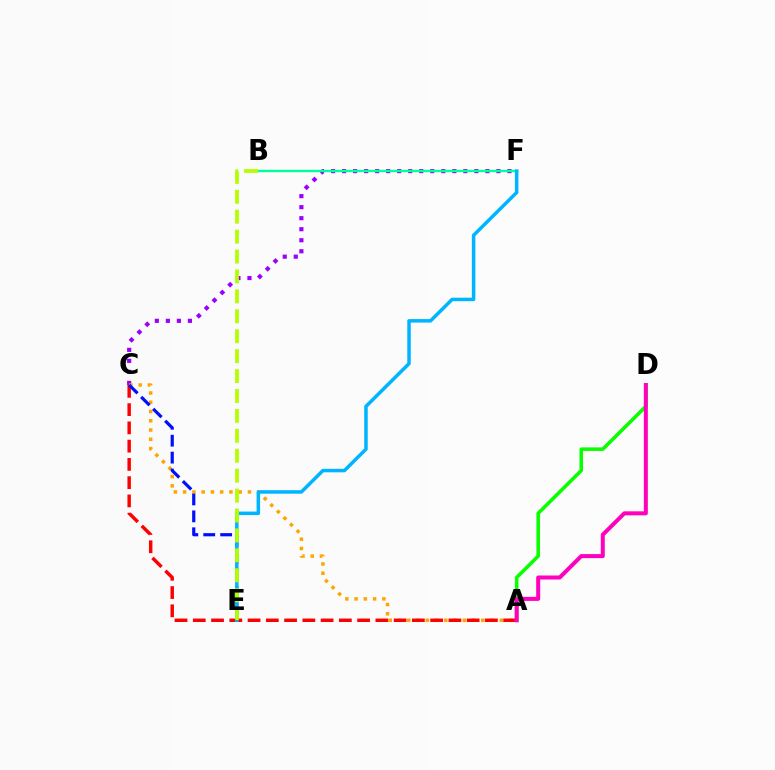{('C', 'F'): [{'color': '#9b00ff', 'line_style': 'dotted', 'thickness': 3.0}], ('A', 'C'): [{'color': '#ffa500', 'line_style': 'dotted', 'thickness': 2.52}, {'color': '#ff0000', 'line_style': 'dashed', 'thickness': 2.48}], ('A', 'D'): [{'color': '#08ff00', 'line_style': 'solid', 'thickness': 2.56}, {'color': '#ff00bd', 'line_style': 'solid', 'thickness': 2.89}], ('C', 'E'): [{'color': '#0010ff', 'line_style': 'dashed', 'thickness': 2.3}], ('B', 'F'): [{'color': '#00ff9d', 'line_style': 'solid', 'thickness': 1.72}], ('E', 'F'): [{'color': '#00b5ff', 'line_style': 'solid', 'thickness': 2.52}], ('B', 'E'): [{'color': '#b3ff00', 'line_style': 'dashed', 'thickness': 2.71}]}